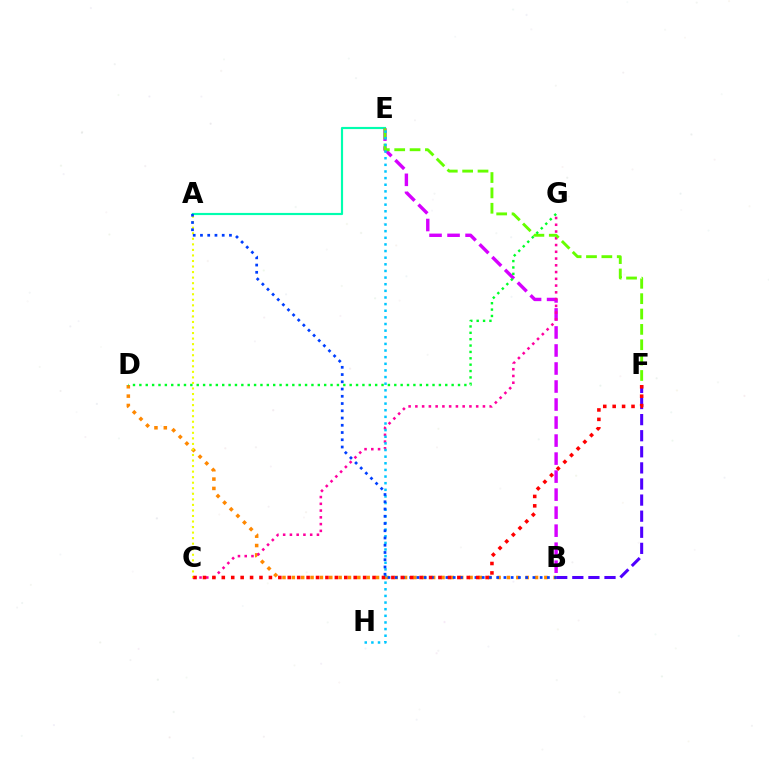{('A', 'E'): [{'color': '#00ffaf', 'line_style': 'solid', 'thickness': 1.56}], ('B', 'E'): [{'color': '#d600ff', 'line_style': 'dashed', 'thickness': 2.45}], ('B', 'F'): [{'color': '#4f00ff', 'line_style': 'dashed', 'thickness': 2.19}], ('B', 'D'): [{'color': '#ff8800', 'line_style': 'dotted', 'thickness': 2.54}], ('C', 'G'): [{'color': '#ff00a0', 'line_style': 'dotted', 'thickness': 1.84}], ('A', 'C'): [{'color': '#eeff00', 'line_style': 'dotted', 'thickness': 1.51}], ('E', 'F'): [{'color': '#66ff00', 'line_style': 'dashed', 'thickness': 2.09}], ('E', 'H'): [{'color': '#00c7ff', 'line_style': 'dotted', 'thickness': 1.8}], ('A', 'B'): [{'color': '#003fff', 'line_style': 'dotted', 'thickness': 1.97}], ('C', 'F'): [{'color': '#ff0000', 'line_style': 'dotted', 'thickness': 2.56}], ('D', 'G'): [{'color': '#00ff27', 'line_style': 'dotted', 'thickness': 1.73}]}